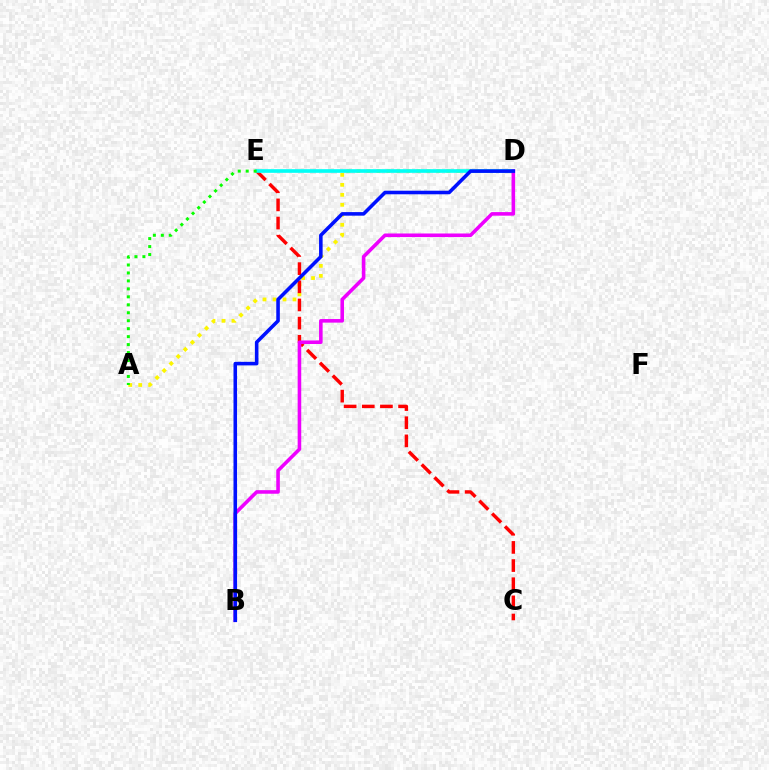{('A', 'D'): [{'color': '#fcf500', 'line_style': 'dotted', 'thickness': 2.71}], ('C', 'E'): [{'color': '#ff0000', 'line_style': 'dashed', 'thickness': 2.47}], ('D', 'E'): [{'color': '#00fff6', 'line_style': 'solid', 'thickness': 2.63}], ('B', 'D'): [{'color': '#ee00ff', 'line_style': 'solid', 'thickness': 2.58}, {'color': '#0010ff', 'line_style': 'solid', 'thickness': 2.57}], ('A', 'E'): [{'color': '#08ff00', 'line_style': 'dotted', 'thickness': 2.16}]}